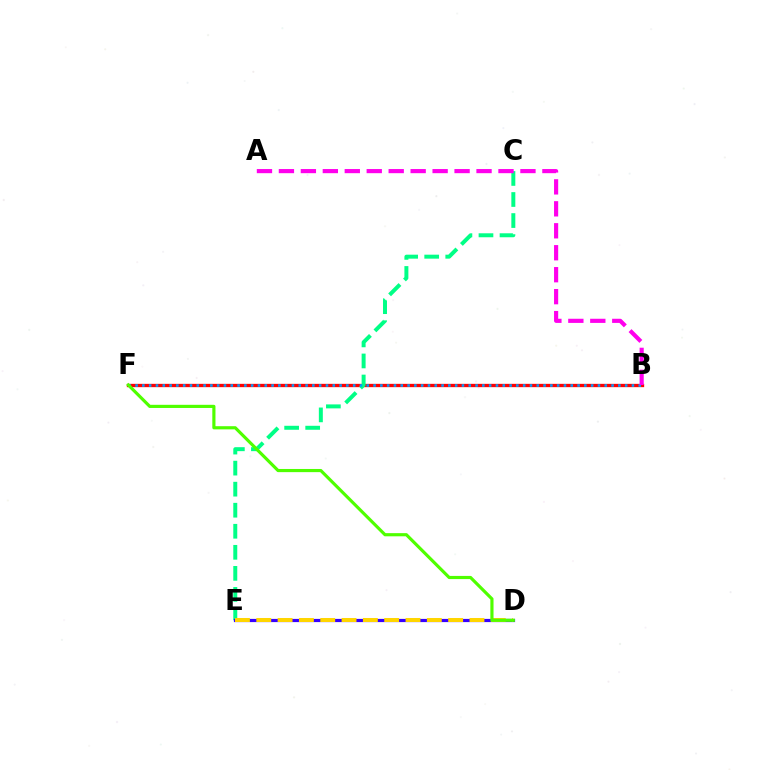{('B', 'F'): [{'color': '#ff0000', 'line_style': 'solid', 'thickness': 2.39}, {'color': '#009eff', 'line_style': 'dotted', 'thickness': 1.85}], ('C', 'E'): [{'color': '#00ff86', 'line_style': 'dashed', 'thickness': 2.86}], ('D', 'E'): [{'color': '#3700ff', 'line_style': 'solid', 'thickness': 2.3}, {'color': '#ffd500', 'line_style': 'dashed', 'thickness': 2.9}], ('A', 'B'): [{'color': '#ff00ed', 'line_style': 'dashed', 'thickness': 2.98}], ('D', 'F'): [{'color': '#4fff00', 'line_style': 'solid', 'thickness': 2.28}]}